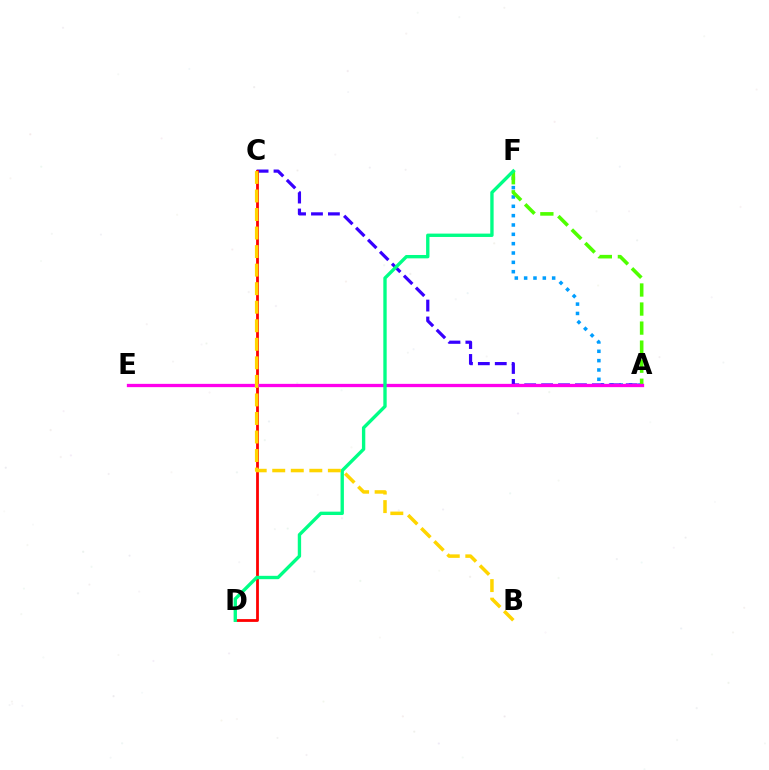{('A', 'F'): [{'color': '#009eff', 'line_style': 'dotted', 'thickness': 2.54}, {'color': '#4fff00', 'line_style': 'dashed', 'thickness': 2.59}], ('A', 'C'): [{'color': '#3700ff', 'line_style': 'dashed', 'thickness': 2.3}], ('C', 'D'): [{'color': '#ff0000', 'line_style': 'solid', 'thickness': 2.01}], ('A', 'E'): [{'color': '#ff00ed', 'line_style': 'solid', 'thickness': 2.37}], ('D', 'F'): [{'color': '#00ff86', 'line_style': 'solid', 'thickness': 2.42}], ('B', 'C'): [{'color': '#ffd500', 'line_style': 'dashed', 'thickness': 2.52}]}